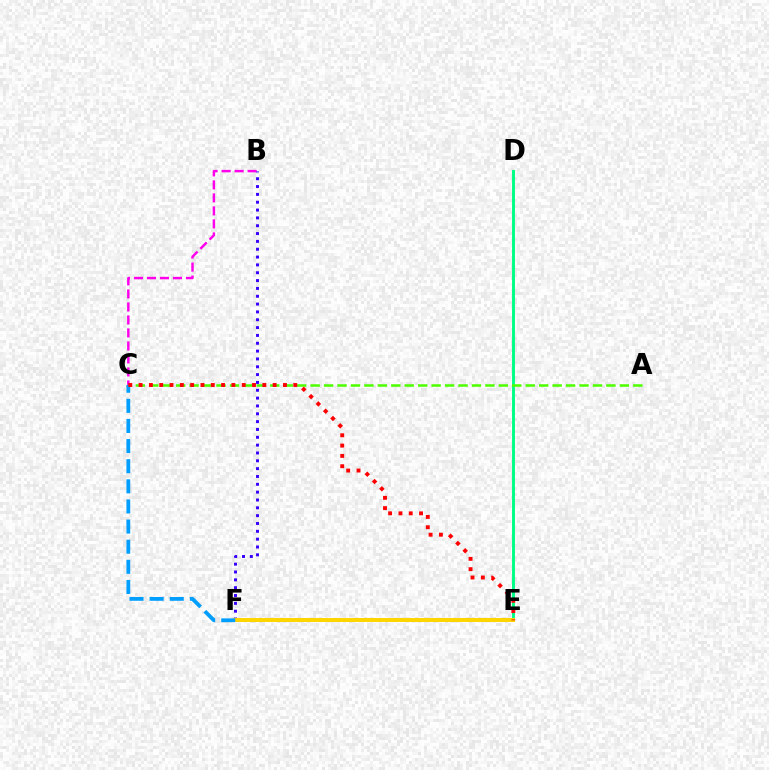{('D', 'E'): [{'color': '#00ff86', 'line_style': 'solid', 'thickness': 2.11}], ('B', 'C'): [{'color': '#ff00ed', 'line_style': 'dashed', 'thickness': 1.77}], ('B', 'F'): [{'color': '#3700ff', 'line_style': 'dotted', 'thickness': 2.13}], ('E', 'F'): [{'color': '#ffd500', 'line_style': 'solid', 'thickness': 2.86}], ('A', 'C'): [{'color': '#4fff00', 'line_style': 'dashed', 'thickness': 1.83}], ('C', 'F'): [{'color': '#009eff', 'line_style': 'dashed', 'thickness': 2.73}], ('C', 'E'): [{'color': '#ff0000', 'line_style': 'dotted', 'thickness': 2.8}]}